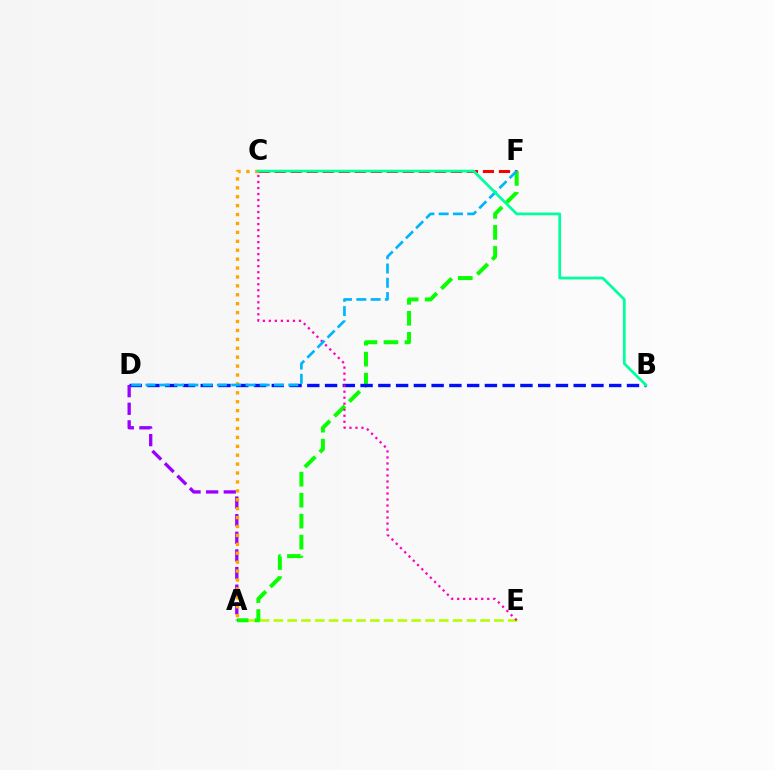{('A', 'E'): [{'color': '#b3ff00', 'line_style': 'dashed', 'thickness': 1.87}], ('C', 'F'): [{'color': '#ff0000', 'line_style': 'dashed', 'thickness': 2.18}], ('A', 'F'): [{'color': '#08ff00', 'line_style': 'dashed', 'thickness': 2.85}], ('B', 'D'): [{'color': '#0010ff', 'line_style': 'dashed', 'thickness': 2.41}], ('A', 'D'): [{'color': '#9b00ff', 'line_style': 'dashed', 'thickness': 2.39}], ('A', 'C'): [{'color': '#ffa500', 'line_style': 'dotted', 'thickness': 2.42}], ('C', 'E'): [{'color': '#ff00bd', 'line_style': 'dotted', 'thickness': 1.63}], ('D', 'F'): [{'color': '#00b5ff', 'line_style': 'dashed', 'thickness': 1.94}], ('B', 'C'): [{'color': '#00ff9d', 'line_style': 'solid', 'thickness': 1.97}]}